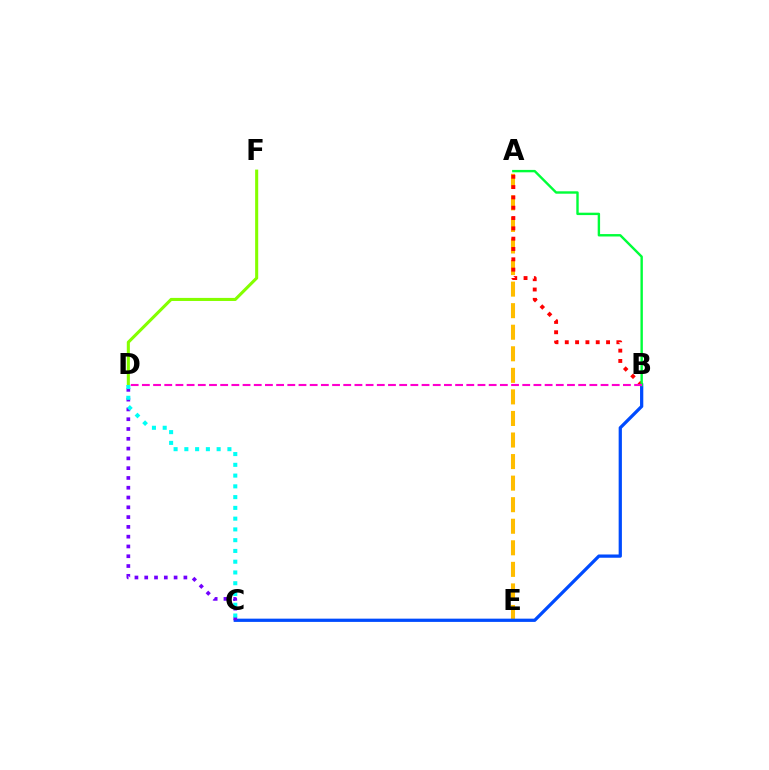{('A', 'E'): [{'color': '#ffbd00', 'line_style': 'dashed', 'thickness': 2.93}], ('B', 'C'): [{'color': '#004bff', 'line_style': 'solid', 'thickness': 2.34}], ('C', 'D'): [{'color': '#7200ff', 'line_style': 'dotted', 'thickness': 2.66}, {'color': '#00fff6', 'line_style': 'dotted', 'thickness': 2.92}], ('A', 'B'): [{'color': '#ff0000', 'line_style': 'dotted', 'thickness': 2.8}, {'color': '#00ff39', 'line_style': 'solid', 'thickness': 1.73}], ('D', 'F'): [{'color': '#84ff00', 'line_style': 'solid', 'thickness': 2.21}], ('B', 'D'): [{'color': '#ff00cf', 'line_style': 'dashed', 'thickness': 1.52}]}